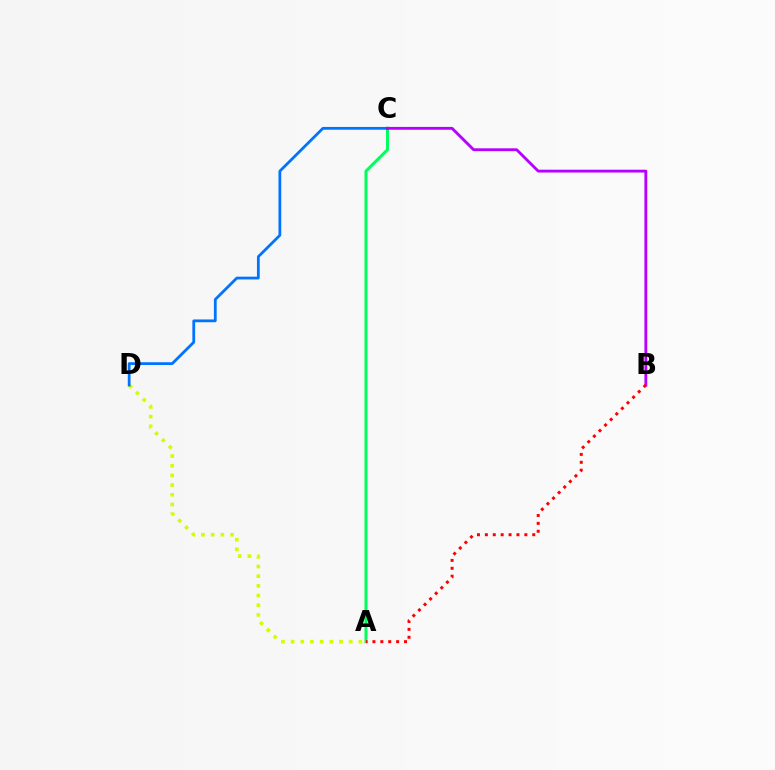{('A', 'C'): [{'color': '#00ff5c', 'line_style': 'solid', 'thickness': 2.16}], ('A', 'D'): [{'color': '#d1ff00', 'line_style': 'dotted', 'thickness': 2.63}], ('C', 'D'): [{'color': '#0074ff', 'line_style': 'solid', 'thickness': 2.0}], ('B', 'C'): [{'color': '#b900ff', 'line_style': 'solid', 'thickness': 2.05}], ('A', 'B'): [{'color': '#ff0000', 'line_style': 'dotted', 'thickness': 2.15}]}